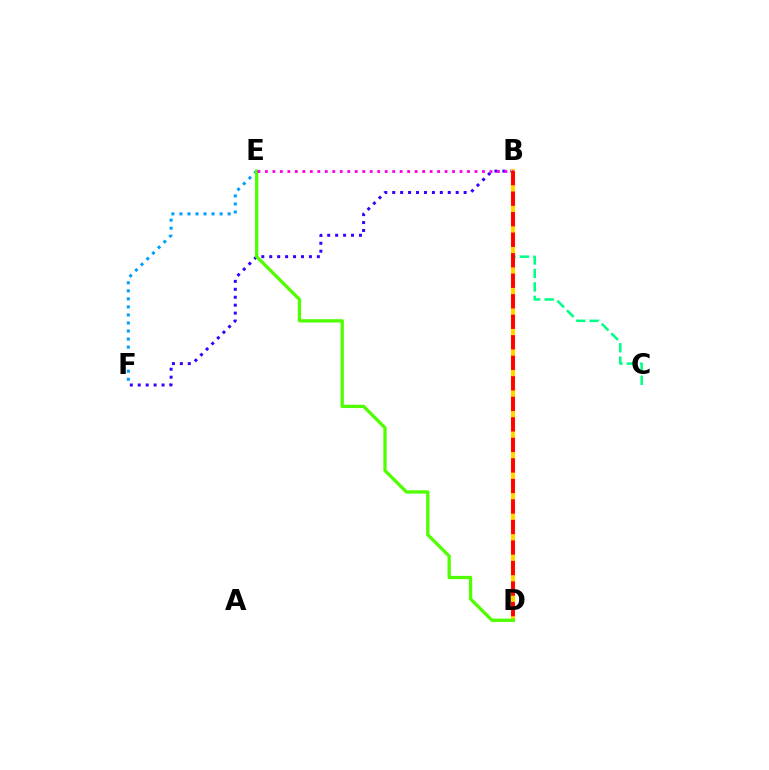{('B', 'C'): [{'color': '#00ff86', 'line_style': 'dashed', 'thickness': 1.83}], ('B', 'F'): [{'color': '#3700ff', 'line_style': 'dotted', 'thickness': 2.16}], ('B', 'D'): [{'color': '#ffd500', 'line_style': 'solid', 'thickness': 2.97}, {'color': '#ff0000', 'line_style': 'dashed', 'thickness': 2.79}], ('E', 'F'): [{'color': '#009eff', 'line_style': 'dotted', 'thickness': 2.18}], ('D', 'E'): [{'color': '#4fff00', 'line_style': 'solid', 'thickness': 2.36}], ('B', 'E'): [{'color': '#ff00ed', 'line_style': 'dotted', 'thickness': 2.03}]}